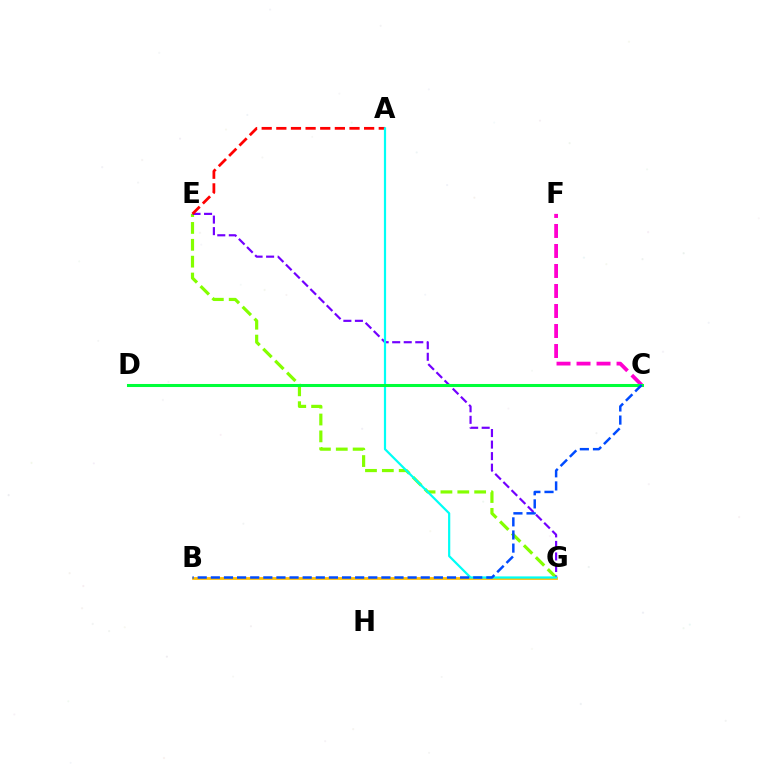{('E', 'G'): [{'color': '#84ff00', 'line_style': 'dashed', 'thickness': 2.29}, {'color': '#7200ff', 'line_style': 'dashed', 'thickness': 1.57}], ('B', 'G'): [{'color': '#ffbd00', 'line_style': 'solid', 'thickness': 1.99}], ('A', 'E'): [{'color': '#ff0000', 'line_style': 'dashed', 'thickness': 1.99}], ('A', 'G'): [{'color': '#00fff6', 'line_style': 'solid', 'thickness': 1.59}], ('C', 'F'): [{'color': '#ff00cf', 'line_style': 'dashed', 'thickness': 2.72}], ('C', 'D'): [{'color': '#00ff39', 'line_style': 'solid', 'thickness': 2.2}], ('B', 'C'): [{'color': '#004bff', 'line_style': 'dashed', 'thickness': 1.78}]}